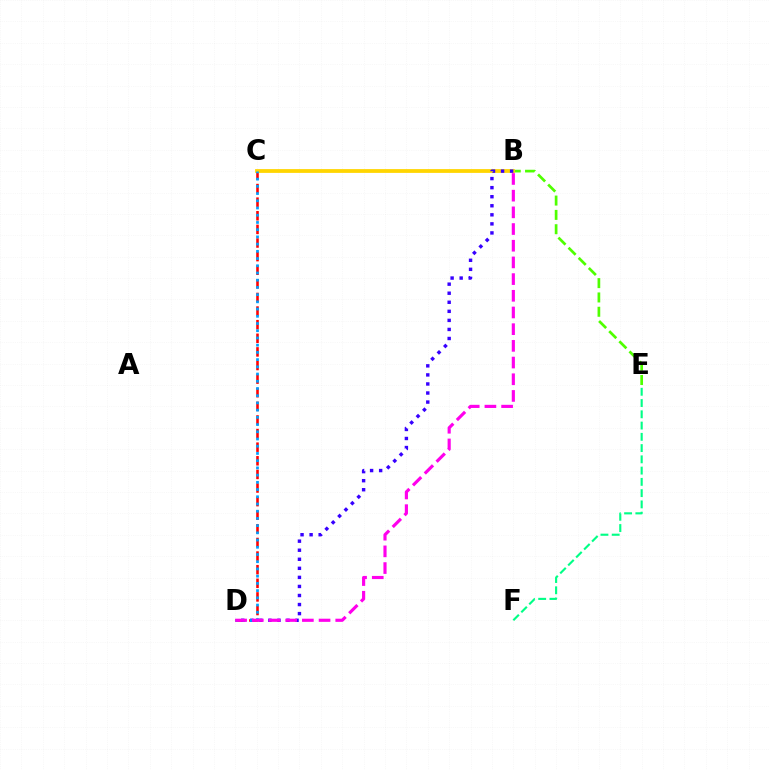{('C', 'D'): [{'color': '#ff0000', 'line_style': 'dashed', 'thickness': 1.85}, {'color': '#009eff', 'line_style': 'dotted', 'thickness': 1.96}], ('E', 'F'): [{'color': '#00ff86', 'line_style': 'dashed', 'thickness': 1.53}], ('B', 'E'): [{'color': '#4fff00', 'line_style': 'dashed', 'thickness': 1.95}], ('B', 'C'): [{'color': '#ffd500', 'line_style': 'solid', 'thickness': 2.72}], ('B', 'D'): [{'color': '#3700ff', 'line_style': 'dotted', 'thickness': 2.46}, {'color': '#ff00ed', 'line_style': 'dashed', 'thickness': 2.27}]}